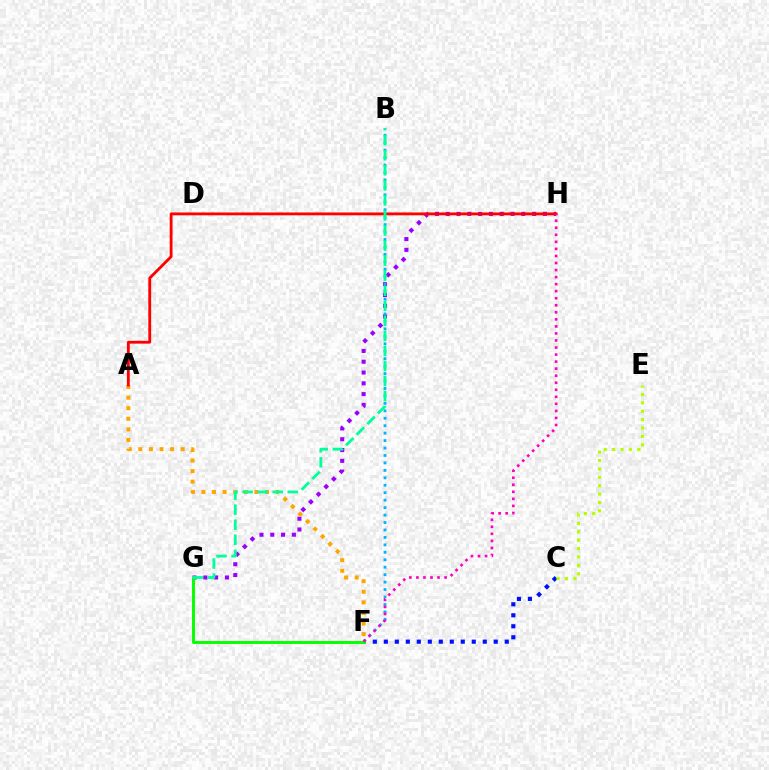{('G', 'H'): [{'color': '#9b00ff', 'line_style': 'dotted', 'thickness': 2.93}], ('C', 'F'): [{'color': '#0010ff', 'line_style': 'dotted', 'thickness': 2.99}], ('A', 'F'): [{'color': '#ffa500', 'line_style': 'dotted', 'thickness': 2.88}], ('B', 'F'): [{'color': '#00b5ff', 'line_style': 'dotted', 'thickness': 2.02}], ('F', 'G'): [{'color': '#08ff00', 'line_style': 'solid', 'thickness': 2.13}], ('A', 'H'): [{'color': '#ff0000', 'line_style': 'solid', 'thickness': 2.04}], ('B', 'G'): [{'color': '#00ff9d', 'line_style': 'dashed', 'thickness': 2.04}], ('F', 'H'): [{'color': '#ff00bd', 'line_style': 'dotted', 'thickness': 1.91}], ('C', 'E'): [{'color': '#b3ff00', 'line_style': 'dotted', 'thickness': 2.28}]}